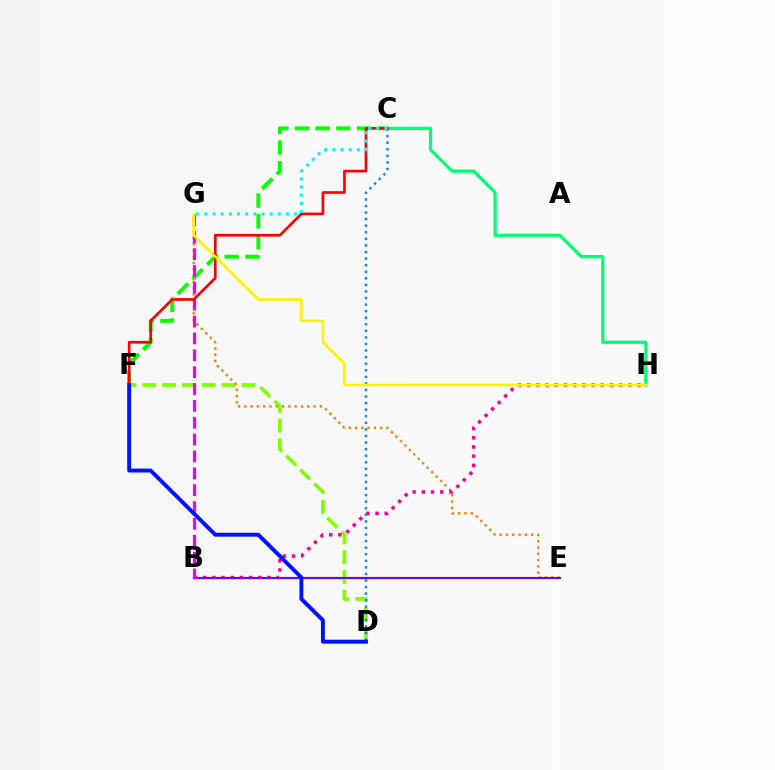{('D', 'F'): [{'color': '#84ff00', 'line_style': 'dashed', 'thickness': 2.69}, {'color': '#0010ff', 'line_style': 'solid', 'thickness': 2.81}], ('E', 'G'): [{'color': '#ff7c00', 'line_style': 'dotted', 'thickness': 1.71}], ('B', 'H'): [{'color': '#ff0094', 'line_style': 'dotted', 'thickness': 2.5}], ('C', 'F'): [{'color': '#08ff00', 'line_style': 'dashed', 'thickness': 2.81}, {'color': '#ff0000', 'line_style': 'solid', 'thickness': 1.92}], ('C', 'D'): [{'color': '#008cff', 'line_style': 'dotted', 'thickness': 1.78}], ('B', 'E'): [{'color': '#7200ff', 'line_style': 'solid', 'thickness': 1.56}], ('B', 'G'): [{'color': '#ee00ff', 'line_style': 'dashed', 'thickness': 2.29}], ('C', 'H'): [{'color': '#00ff74', 'line_style': 'solid', 'thickness': 2.33}], ('C', 'G'): [{'color': '#00fff6', 'line_style': 'dotted', 'thickness': 2.22}], ('G', 'H'): [{'color': '#fcf500', 'line_style': 'solid', 'thickness': 1.85}]}